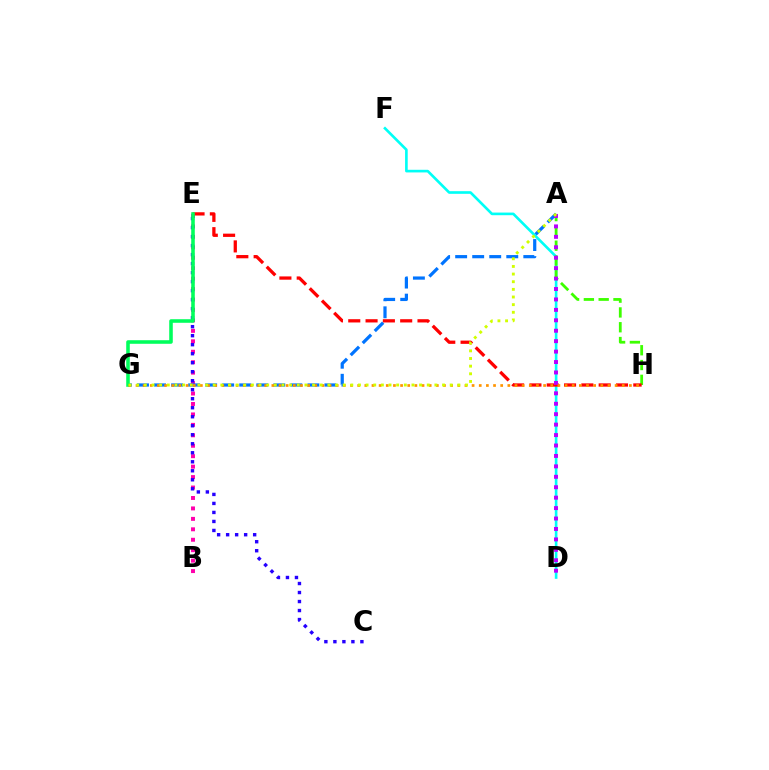{('B', 'E'): [{'color': '#ff00ac', 'line_style': 'dotted', 'thickness': 2.84}], ('D', 'F'): [{'color': '#00fff6', 'line_style': 'solid', 'thickness': 1.9}], ('A', 'H'): [{'color': '#3dff00', 'line_style': 'dashed', 'thickness': 2.01}], ('C', 'E'): [{'color': '#2500ff', 'line_style': 'dotted', 'thickness': 2.45}], ('A', 'G'): [{'color': '#0074ff', 'line_style': 'dashed', 'thickness': 2.31}, {'color': '#d1ff00', 'line_style': 'dotted', 'thickness': 2.08}], ('E', 'H'): [{'color': '#ff0000', 'line_style': 'dashed', 'thickness': 2.35}], ('E', 'G'): [{'color': '#00ff5c', 'line_style': 'solid', 'thickness': 2.57}], ('A', 'D'): [{'color': '#b900ff', 'line_style': 'dotted', 'thickness': 2.83}], ('G', 'H'): [{'color': '#ff9400', 'line_style': 'dotted', 'thickness': 1.94}]}